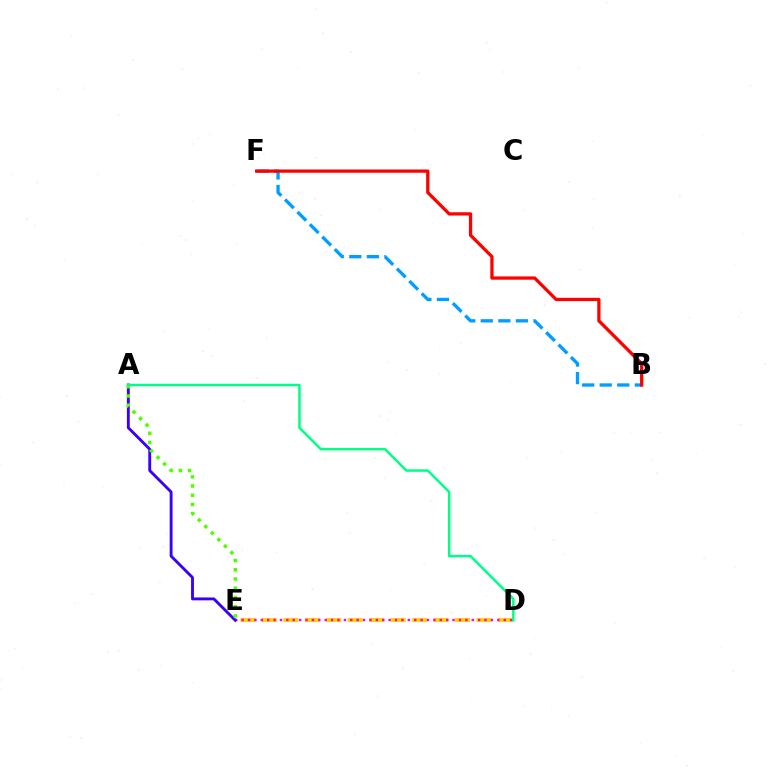{('D', 'E'): [{'color': '#ffd500', 'line_style': 'dashed', 'thickness': 2.92}, {'color': '#ff00ed', 'line_style': 'dotted', 'thickness': 1.74}], ('B', 'F'): [{'color': '#009eff', 'line_style': 'dashed', 'thickness': 2.39}, {'color': '#ff0000', 'line_style': 'solid', 'thickness': 2.35}], ('A', 'E'): [{'color': '#3700ff', 'line_style': 'solid', 'thickness': 2.07}, {'color': '#4fff00', 'line_style': 'dotted', 'thickness': 2.51}], ('A', 'D'): [{'color': '#00ff86', 'line_style': 'solid', 'thickness': 1.78}]}